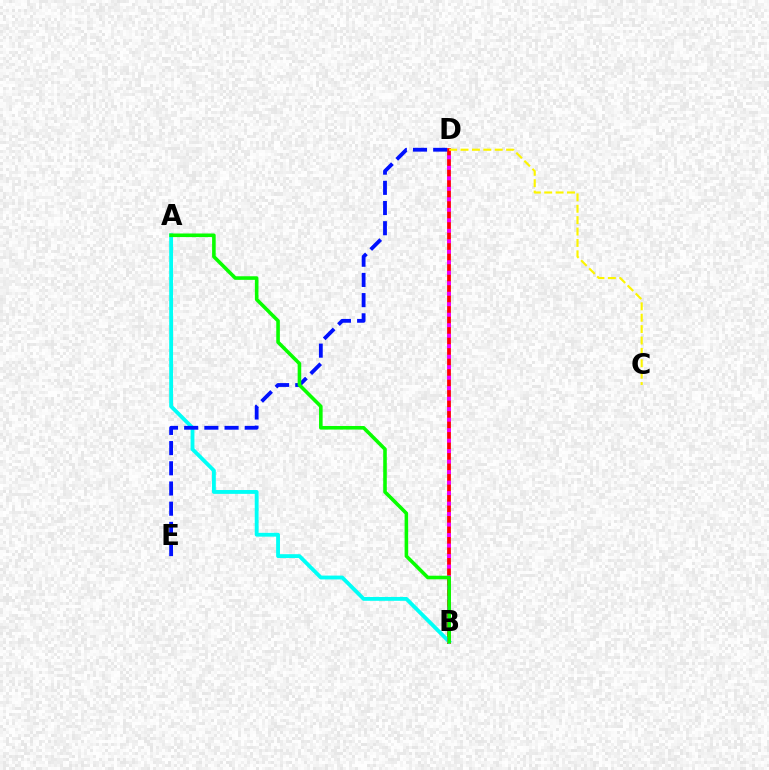{('B', 'D'): [{'color': '#ff0000', 'line_style': 'solid', 'thickness': 2.72}, {'color': '#ee00ff', 'line_style': 'dotted', 'thickness': 2.85}], ('A', 'B'): [{'color': '#00fff6', 'line_style': 'solid', 'thickness': 2.76}, {'color': '#08ff00', 'line_style': 'solid', 'thickness': 2.58}], ('D', 'E'): [{'color': '#0010ff', 'line_style': 'dashed', 'thickness': 2.74}], ('C', 'D'): [{'color': '#fcf500', 'line_style': 'dashed', 'thickness': 1.55}]}